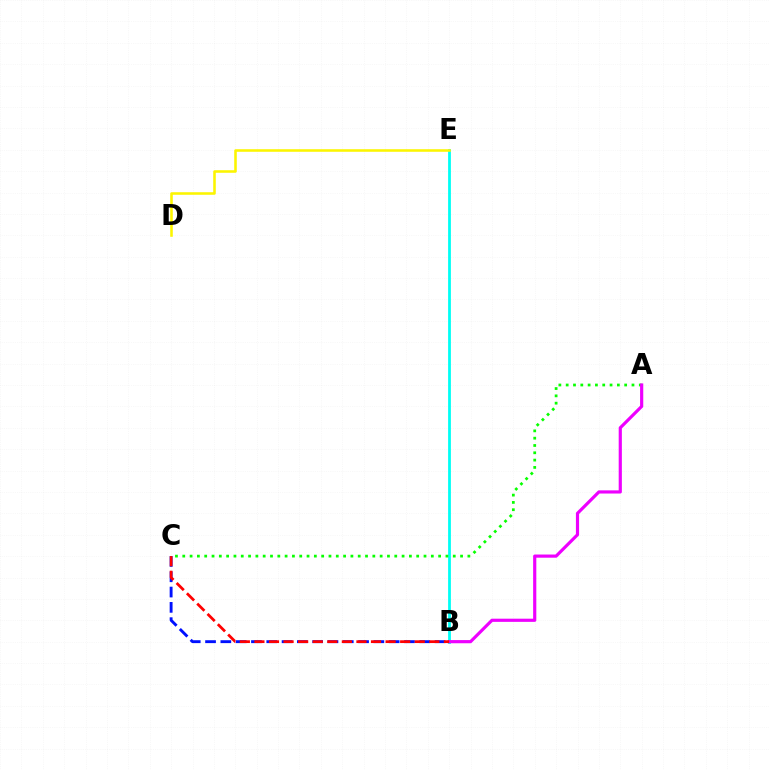{('B', 'C'): [{'color': '#0010ff', 'line_style': 'dashed', 'thickness': 2.08}, {'color': '#ff0000', 'line_style': 'dashed', 'thickness': 1.98}], ('B', 'E'): [{'color': '#00fff6', 'line_style': 'solid', 'thickness': 2.01}], ('A', 'C'): [{'color': '#08ff00', 'line_style': 'dotted', 'thickness': 1.99}], ('A', 'B'): [{'color': '#ee00ff', 'line_style': 'solid', 'thickness': 2.28}], ('D', 'E'): [{'color': '#fcf500', 'line_style': 'solid', 'thickness': 1.84}]}